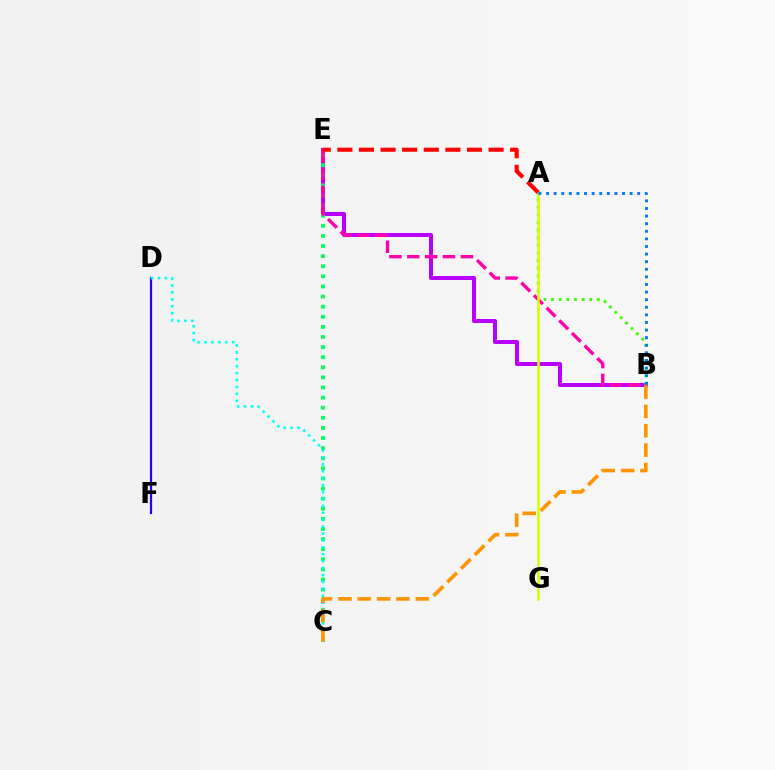{('D', 'F'): [{'color': '#2500ff', 'line_style': 'solid', 'thickness': 1.59}], ('B', 'E'): [{'color': '#b900ff', 'line_style': 'solid', 'thickness': 2.9}, {'color': '#ff00ac', 'line_style': 'dashed', 'thickness': 2.43}], ('A', 'B'): [{'color': '#3dff00', 'line_style': 'dotted', 'thickness': 2.07}, {'color': '#0074ff', 'line_style': 'dotted', 'thickness': 2.06}], ('C', 'E'): [{'color': '#00ff5c', 'line_style': 'dotted', 'thickness': 2.75}], ('C', 'D'): [{'color': '#00fff6', 'line_style': 'dotted', 'thickness': 1.88}], ('A', 'G'): [{'color': '#d1ff00', 'line_style': 'solid', 'thickness': 1.84}], ('B', 'C'): [{'color': '#ff9400', 'line_style': 'dashed', 'thickness': 2.63}], ('A', 'E'): [{'color': '#ff0000', 'line_style': 'dashed', 'thickness': 2.93}]}